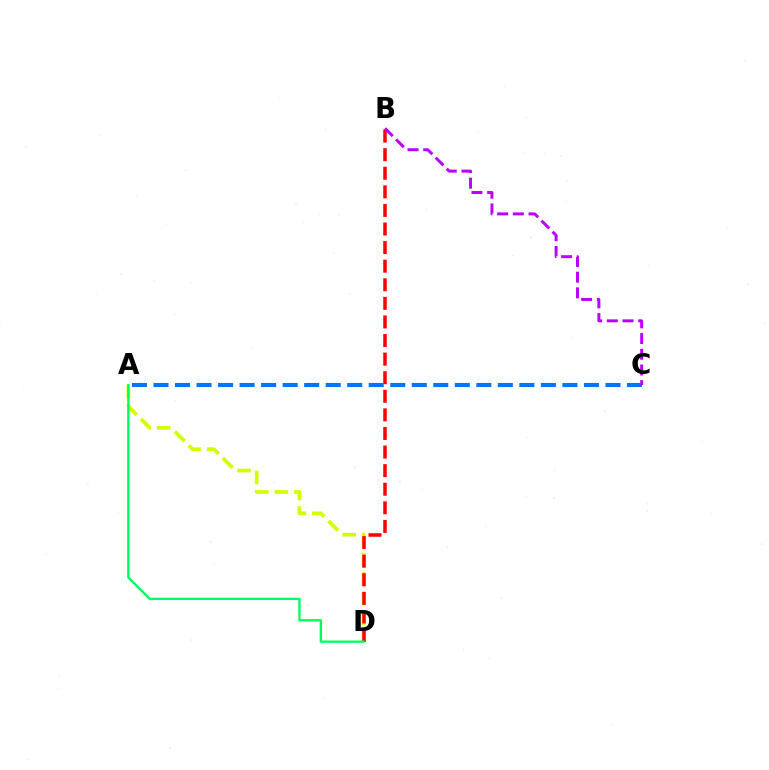{('A', 'D'): [{'color': '#d1ff00', 'line_style': 'dashed', 'thickness': 2.66}, {'color': '#00ff5c', 'line_style': 'solid', 'thickness': 1.67}], ('B', 'D'): [{'color': '#ff0000', 'line_style': 'dashed', 'thickness': 2.53}], ('A', 'C'): [{'color': '#0074ff', 'line_style': 'dashed', 'thickness': 2.92}], ('B', 'C'): [{'color': '#b900ff', 'line_style': 'dashed', 'thickness': 2.13}]}